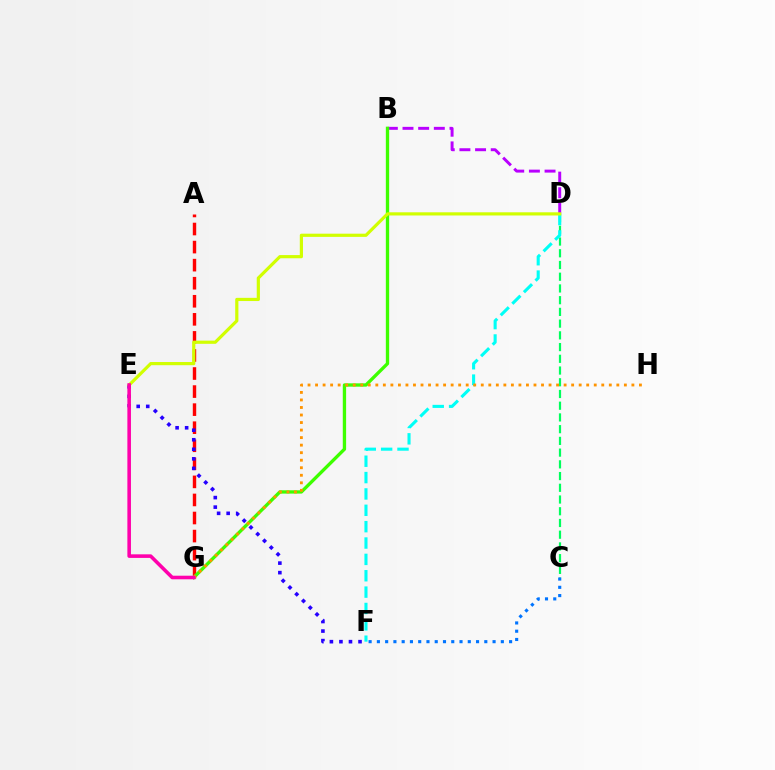{('B', 'D'): [{'color': '#b900ff', 'line_style': 'dashed', 'thickness': 2.13}], ('A', 'G'): [{'color': '#ff0000', 'line_style': 'dashed', 'thickness': 2.45}], ('C', 'D'): [{'color': '#00ff5c', 'line_style': 'dashed', 'thickness': 1.59}], ('D', 'F'): [{'color': '#00fff6', 'line_style': 'dashed', 'thickness': 2.22}], ('B', 'G'): [{'color': '#3dff00', 'line_style': 'solid', 'thickness': 2.4}], ('G', 'H'): [{'color': '#ff9400', 'line_style': 'dotted', 'thickness': 2.05}], ('E', 'F'): [{'color': '#2500ff', 'line_style': 'dotted', 'thickness': 2.59}], ('D', 'E'): [{'color': '#d1ff00', 'line_style': 'solid', 'thickness': 2.29}], ('E', 'G'): [{'color': '#ff00ac', 'line_style': 'solid', 'thickness': 2.58}], ('C', 'F'): [{'color': '#0074ff', 'line_style': 'dotted', 'thickness': 2.25}]}